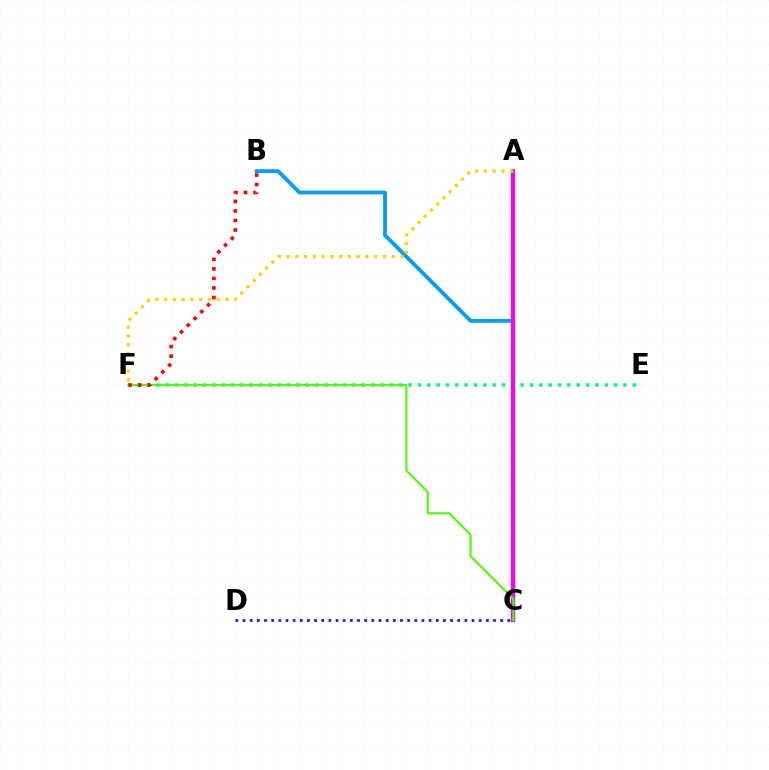{('B', 'C'): [{'color': '#009eff', 'line_style': 'solid', 'thickness': 2.75}], ('E', 'F'): [{'color': '#00ff86', 'line_style': 'dotted', 'thickness': 2.54}], ('A', 'C'): [{'color': '#ff00ed', 'line_style': 'solid', 'thickness': 2.99}], ('C', 'F'): [{'color': '#4fff00', 'line_style': 'solid', 'thickness': 1.54}], ('C', 'D'): [{'color': '#3700ff', 'line_style': 'dotted', 'thickness': 1.94}], ('B', 'F'): [{'color': '#ff0000', 'line_style': 'dotted', 'thickness': 2.59}], ('A', 'F'): [{'color': '#ffd500', 'line_style': 'dotted', 'thickness': 2.38}]}